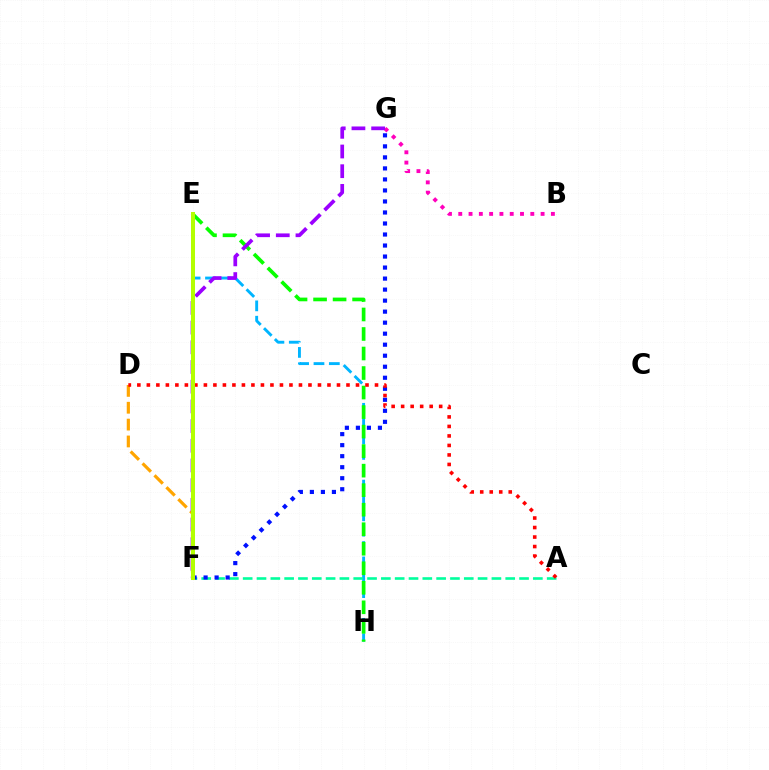{('E', 'H'): [{'color': '#00b5ff', 'line_style': 'dashed', 'thickness': 2.09}, {'color': '#08ff00', 'line_style': 'dashed', 'thickness': 2.65}], ('A', 'F'): [{'color': '#00ff9d', 'line_style': 'dashed', 'thickness': 1.88}], ('D', 'F'): [{'color': '#ffa500', 'line_style': 'dashed', 'thickness': 2.29}], ('F', 'G'): [{'color': '#0010ff', 'line_style': 'dotted', 'thickness': 2.99}, {'color': '#9b00ff', 'line_style': 'dashed', 'thickness': 2.68}], ('B', 'G'): [{'color': '#ff00bd', 'line_style': 'dotted', 'thickness': 2.8}], ('A', 'D'): [{'color': '#ff0000', 'line_style': 'dotted', 'thickness': 2.58}], ('E', 'F'): [{'color': '#b3ff00', 'line_style': 'solid', 'thickness': 2.89}]}